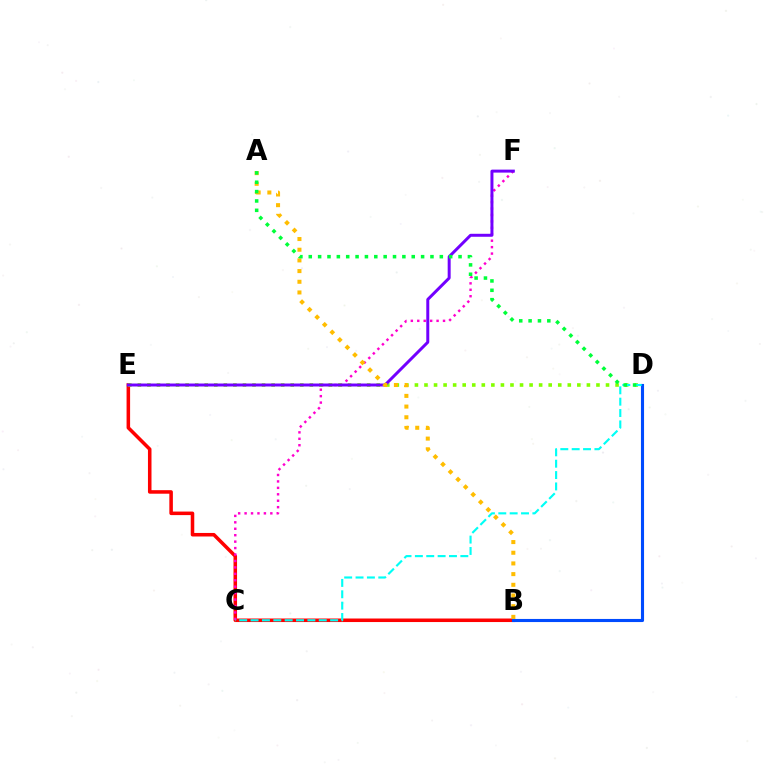{('B', 'E'): [{'color': '#ff0000', 'line_style': 'solid', 'thickness': 2.55}], ('C', 'F'): [{'color': '#ff00cf', 'line_style': 'dotted', 'thickness': 1.75}], ('B', 'D'): [{'color': '#004bff', 'line_style': 'solid', 'thickness': 2.23}], ('D', 'E'): [{'color': '#84ff00', 'line_style': 'dotted', 'thickness': 2.6}], ('E', 'F'): [{'color': '#7200ff', 'line_style': 'solid', 'thickness': 2.15}], ('A', 'B'): [{'color': '#ffbd00', 'line_style': 'dotted', 'thickness': 2.9}], ('C', 'D'): [{'color': '#00fff6', 'line_style': 'dashed', 'thickness': 1.54}], ('A', 'D'): [{'color': '#00ff39', 'line_style': 'dotted', 'thickness': 2.54}]}